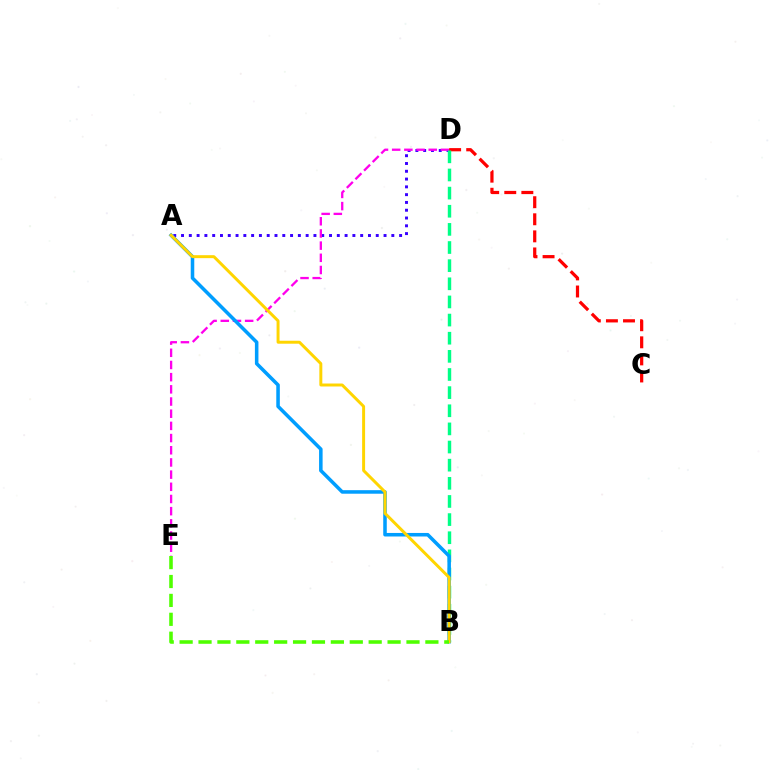{('A', 'D'): [{'color': '#3700ff', 'line_style': 'dotted', 'thickness': 2.12}], ('D', 'E'): [{'color': '#ff00ed', 'line_style': 'dashed', 'thickness': 1.66}], ('C', 'D'): [{'color': '#ff0000', 'line_style': 'dashed', 'thickness': 2.32}], ('B', 'D'): [{'color': '#00ff86', 'line_style': 'dashed', 'thickness': 2.46}], ('A', 'B'): [{'color': '#009eff', 'line_style': 'solid', 'thickness': 2.55}, {'color': '#ffd500', 'line_style': 'solid', 'thickness': 2.14}], ('B', 'E'): [{'color': '#4fff00', 'line_style': 'dashed', 'thickness': 2.57}]}